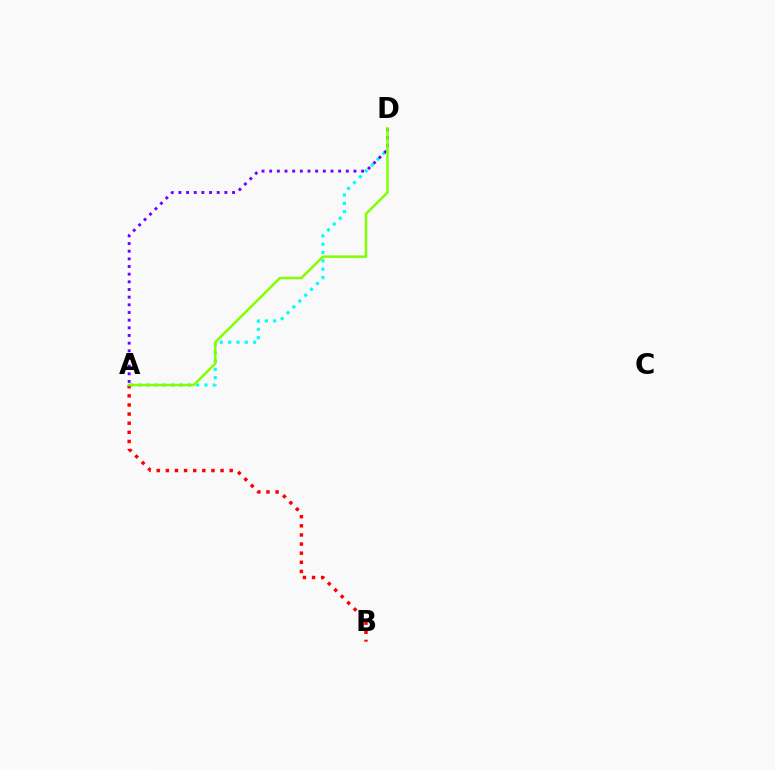{('A', 'D'): [{'color': '#00fff6', 'line_style': 'dotted', 'thickness': 2.26}, {'color': '#7200ff', 'line_style': 'dotted', 'thickness': 2.08}, {'color': '#84ff00', 'line_style': 'solid', 'thickness': 1.81}], ('A', 'B'): [{'color': '#ff0000', 'line_style': 'dotted', 'thickness': 2.48}]}